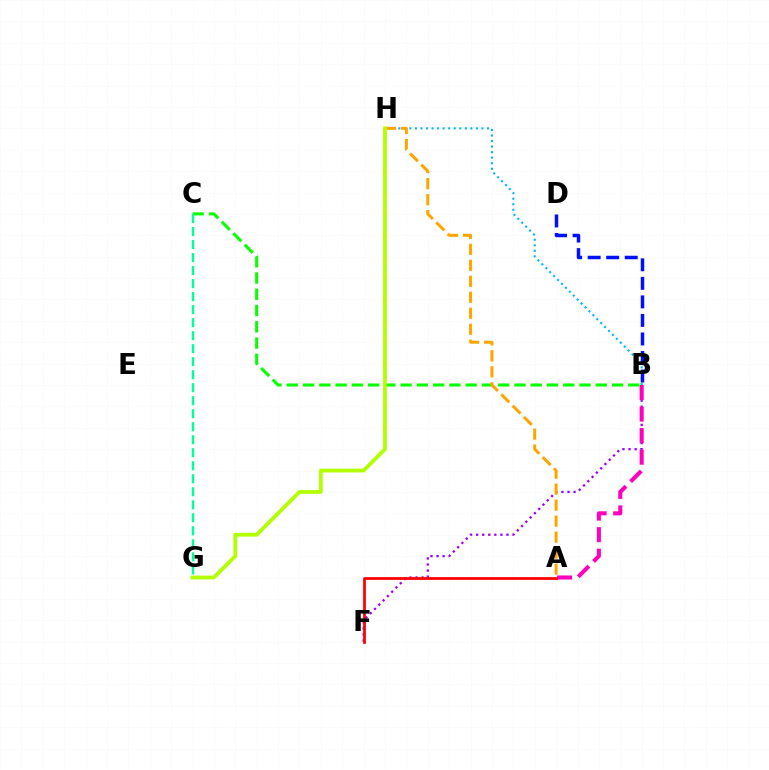{('B', 'F'): [{'color': '#9b00ff', 'line_style': 'dotted', 'thickness': 1.65}], ('B', 'H'): [{'color': '#00b5ff', 'line_style': 'dotted', 'thickness': 1.51}], ('A', 'B'): [{'color': '#ff00bd', 'line_style': 'dashed', 'thickness': 2.93}], ('B', 'C'): [{'color': '#08ff00', 'line_style': 'dashed', 'thickness': 2.21}], ('C', 'G'): [{'color': '#00ff9d', 'line_style': 'dashed', 'thickness': 1.77}], ('A', 'H'): [{'color': '#ffa500', 'line_style': 'dashed', 'thickness': 2.17}], ('A', 'F'): [{'color': '#ff0000', 'line_style': 'solid', 'thickness': 1.98}], ('G', 'H'): [{'color': '#b3ff00', 'line_style': 'solid', 'thickness': 2.73}], ('B', 'D'): [{'color': '#0010ff', 'line_style': 'dashed', 'thickness': 2.52}]}